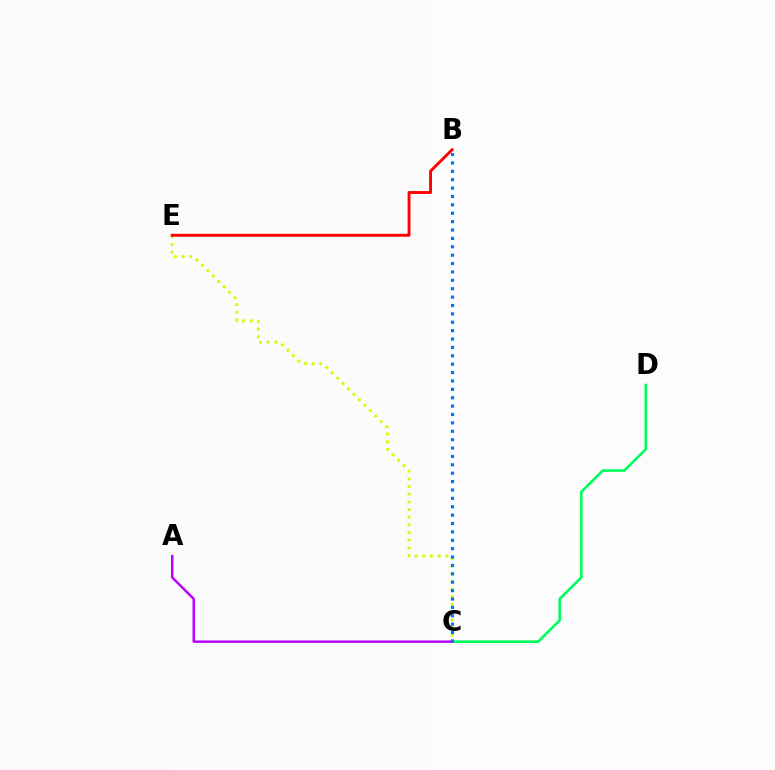{('C', 'D'): [{'color': '#00ff5c', 'line_style': 'solid', 'thickness': 1.89}], ('C', 'E'): [{'color': '#d1ff00', 'line_style': 'dotted', 'thickness': 2.08}], ('A', 'C'): [{'color': '#b900ff', 'line_style': 'solid', 'thickness': 1.77}], ('B', 'C'): [{'color': '#0074ff', 'line_style': 'dotted', 'thickness': 2.28}], ('B', 'E'): [{'color': '#ff0000', 'line_style': 'solid', 'thickness': 2.07}]}